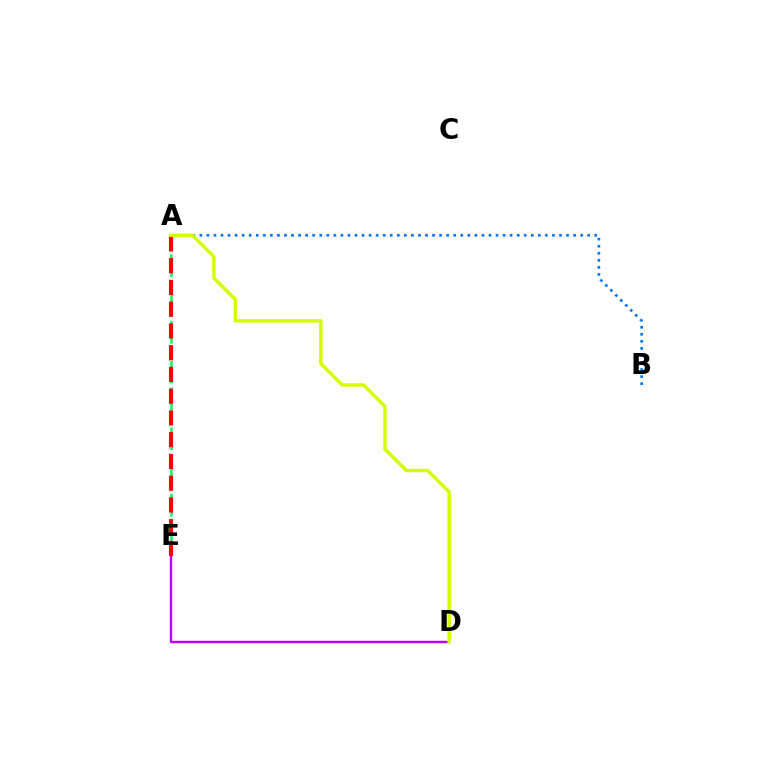{('A', 'B'): [{'color': '#0074ff', 'line_style': 'dotted', 'thickness': 1.92}], ('A', 'E'): [{'color': '#00ff5c', 'line_style': 'dashed', 'thickness': 1.81}, {'color': '#ff0000', 'line_style': 'dashed', 'thickness': 2.95}], ('D', 'E'): [{'color': '#b900ff', 'line_style': 'solid', 'thickness': 1.73}], ('A', 'D'): [{'color': '#d1ff00', 'line_style': 'solid', 'thickness': 2.47}]}